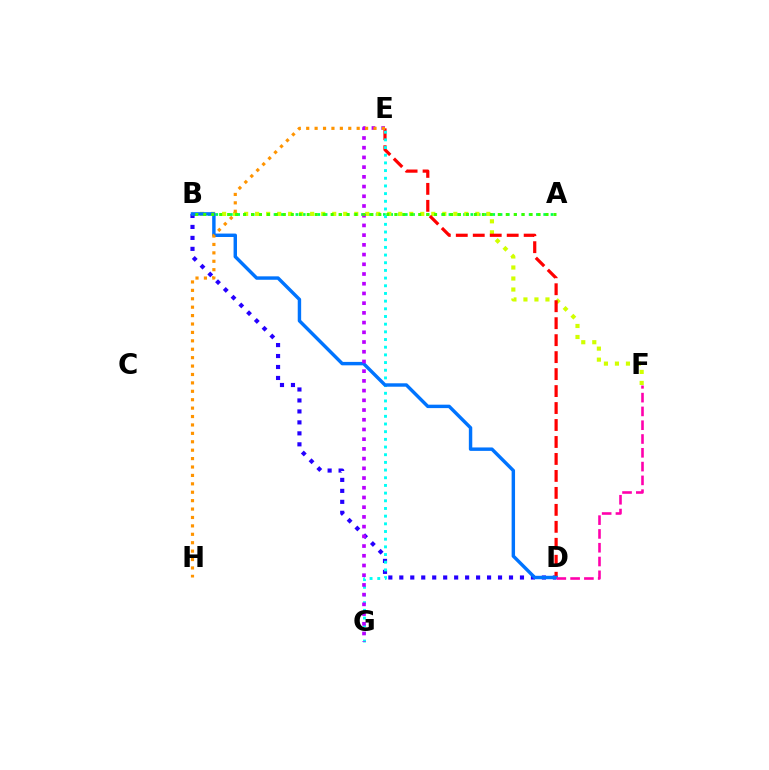{('A', 'B'): [{'color': '#00ff5c', 'line_style': 'dotted', 'thickness': 1.98}, {'color': '#3dff00', 'line_style': 'dotted', 'thickness': 2.16}], ('B', 'D'): [{'color': '#2500ff', 'line_style': 'dotted', 'thickness': 2.98}, {'color': '#0074ff', 'line_style': 'solid', 'thickness': 2.46}], ('B', 'F'): [{'color': '#d1ff00', 'line_style': 'dotted', 'thickness': 2.99}], ('D', 'E'): [{'color': '#ff0000', 'line_style': 'dashed', 'thickness': 2.31}], ('E', 'G'): [{'color': '#00fff6', 'line_style': 'dotted', 'thickness': 2.09}, {'color': '#b900ff', 'line_style': 'dotted', 'thickness': 2.64}], ('D', 'F'): [{'color': '#ff00ac', 'line_style': 'dashed', 'thickness': 1.87}], ('E', 'H'): [{'color': '#ff9400', 'line_style': 'dotted', 'thickness': 2.29}]}